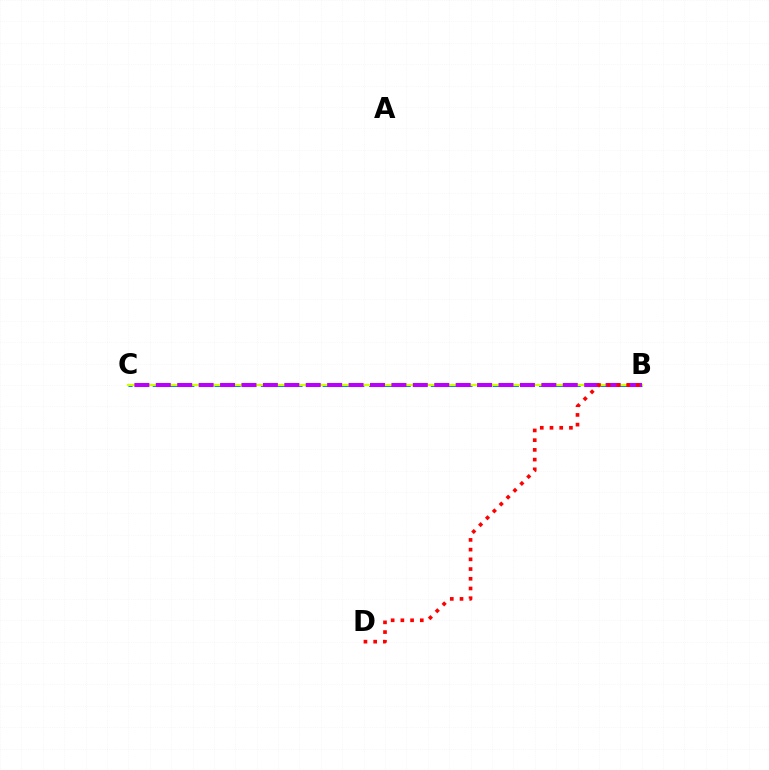{('B', 'C'): [{'color': '#00ff5c', 'line_style': 'dotted', 'thickness': 1.55}, {'color': '#0074ff', 'line_style': 'dashed', 'thickness': 2.1}, {'color': '#d1ff00', 'line_style': 'solid', 'thickness': 1.53}, {'color': '#b900ff', 'line_style': 'dashed', 'thickness': 2.91}], ('B', 'D'): [{'color': '#ff0000', 'line_style': 'dotted', 'thickness': 2.64}]}